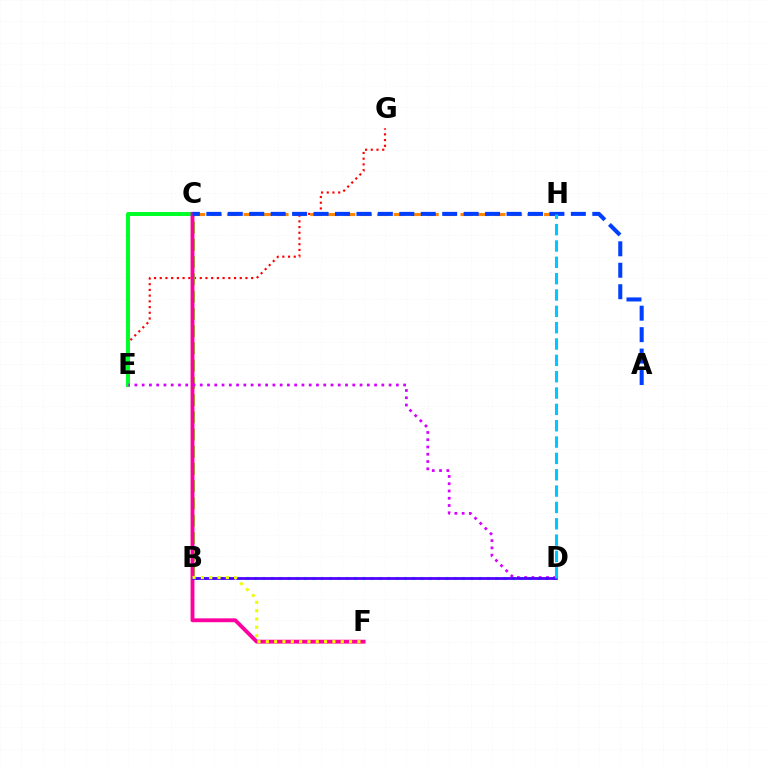{('C', 'H'): [{'color': '#ff8800', 'line_style': 'dashed', 'thickness': 2.27}], ('E', 'G'): [{'color': '#ff0000', 'line_style': 'dotted', 'thickness': 1.55}], ('C', 'E'): [{'color': '#00ff27', 'line_style': 'solid', 'thickness': 2.86}], ('B', 'C'): [{'color': '#66ff00', 'line_style': 'dashed', 'thickness': 2.34}], ('B', 'D'): [{'color': '#00ffaf', 'line_style': 'dotted', 'thickness': 2.26}, {'color': '#4f00ff', 'line_style': 'solid', 'thickness': 1.98}], ('C', 'F'): [{'color': '#ff00a0', 'line_style': 'solid', 'thickness': 2.78}], ('A', 'C'): [{'color': '#003fff', 'line_style': 'dashed', 'thickness': 2.91}], ('D', 'E'): [{'color': '#d600ff', 'line_style': 'dotted', 'thickness': 1.97}], ('B', 'F'): [{'color': '#eeff00', 'line_style': 'dotted', 'thickness': 2.26}], ('D', 'H'): [{'color': '#00c7ff', 'line_style': 'dashed', 'thickness': 2.22}]}